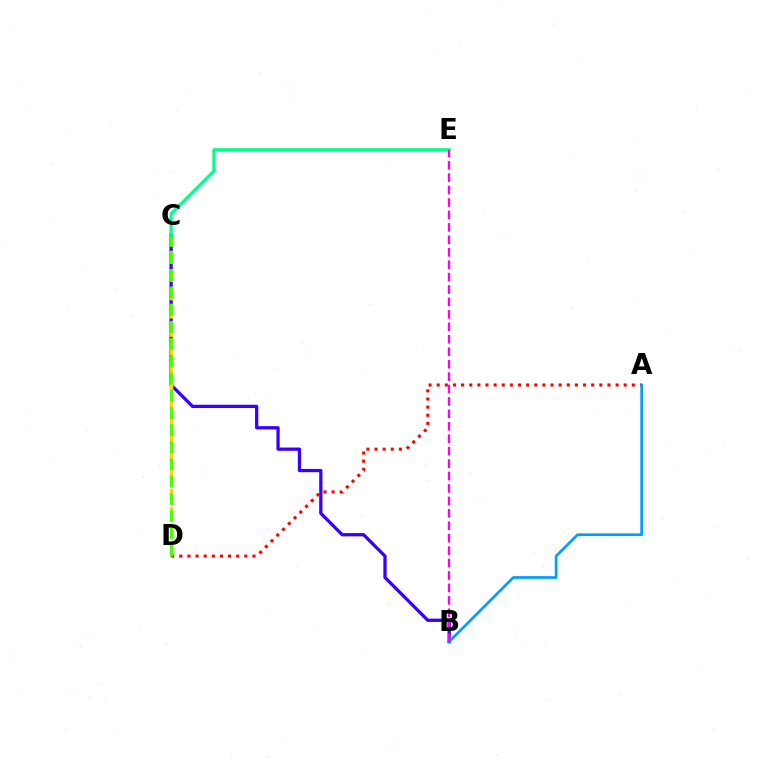{('B', 'C'): [{'color': '#3700ff', 'line_style': 'solid', 'thickness': 2.36}], ('C', 'D'): [{'color': '#ffd500', 'line_style': 'dashed', 'thickness': 2.49}, {'color': '#4fff00', 'line_style': 'dashed', 'thickness': 2.34}], ('A', 'D'): [{'color': '#ff0000', 'line_style': 'dotted', 'thickness': 2.21}], ('A', 'B'): [{'color': '#009eff', 'line_style': 'solid', 'thickness': 1.96}], ('C', 'E'): [{'color': '#00ff86', 'line_style': 'solid', 'thickness': 2.25}], ('B', 'E'): [{'color': '#ff00ed', 'line_style': 'dashed', 'thickness': 1.69}]}